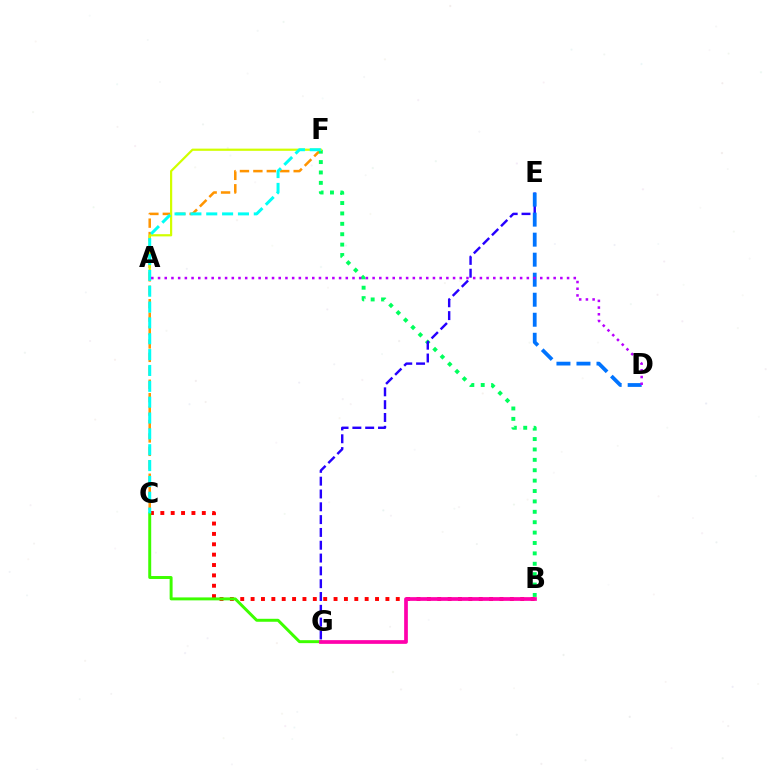{('B', 'C'): [{'color': '#ff0000', 'line_style': 'dotted', 'thickness': 2.82}], ('C', 'G'): [{'color': '#3dff00', 'line_style': 'solid', 'thickness': 2.13}], ('C', 'F'): [{'color': '#ff9400', 'line_style': 'dashed', 'thickness': 1.82}, {'color': '#00fff6', 'line_style': 'dashed', 'thickness': 2.15}], ('B', 'F'): [{'color': '#00ff5c', 'line_style': 'dotted', 'thickness': 2.82}], ('E', 'G'): [{'color': '#2500ff', 'line_style': 'dashed', 'thickness': 1.74}], ('A', 'F'): [{'color': '#d1ff00', 'line_style': 'solid', 'thickness': 1.59}], ('B', 'G'): [{'color': '#ff00ac', 'line_style': 'solid', 'thickness': 2.67}], ('D', 'E'): [{'color': '#0074ff', 'line_style': 'dashed', 'thickness': 2.72}], ('A', 'D'): [{'color': '#b900ff', 'line_style': 'dotted', 'thickness': 1.82}]}